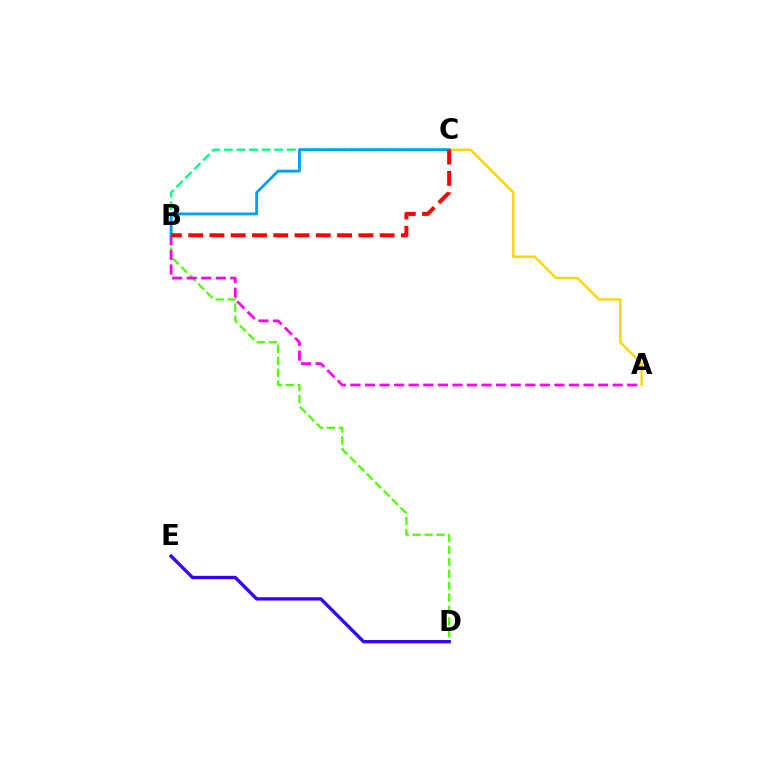{('B', 'D'): [{'color': '#4fff00', 'line_style': 'dashed', 'thickness': 1.62}], ('A', 'B'): [{'color': '#ff00ed', 'line_style': 'dashed', 'thickness': 1.98}], ('A', 'C'): [{'color': '#ffd500', 'line_style': 'solid', 'thickness': 1.77}], ('B', 'C'): [{'color': '#00ff86', 'line_style': 'dashed', 'thickness': 1.71}, {'color': '#009eff', 'line_style': 'solid', 'thickness': 2.05}, {'color': '#ff0000', 'line_style': 'dashed', 'thickness': 2.89}], ('D', 'E'): [{'color': '#3700ff', 'line_style': 'solid', 'thickness': 2.4}]}